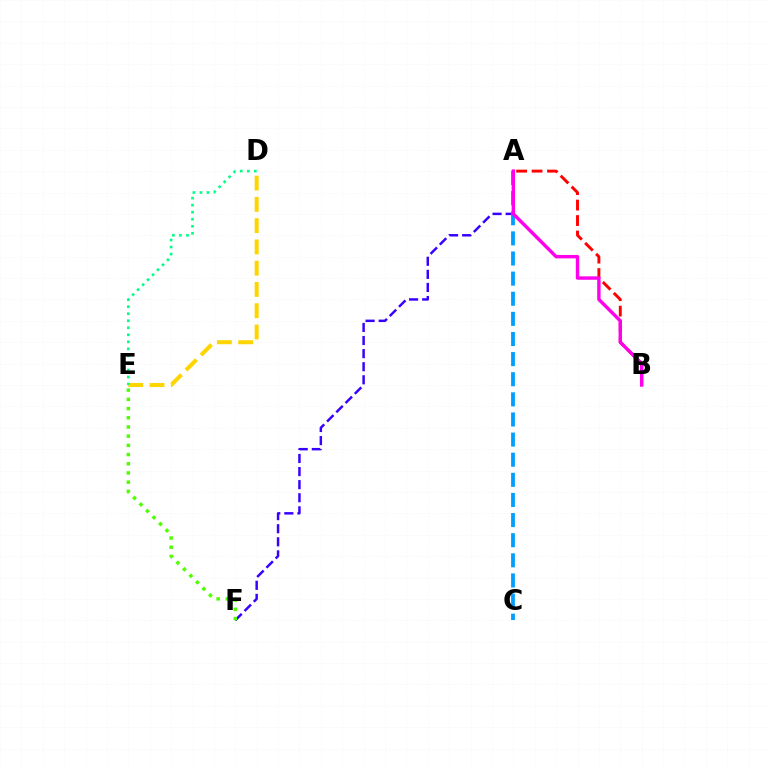{('A', 'F'): [{'color': '#3700ff', 'line_style': 'dashed', 'thickness': 1.78}], ('A', 'B'): [{'color': '#ff0000', 'line_style': 'dashed', 'thickness': 2.1}, {'color': '#ff00ed', 'line_style': 'solid', 'thickness': 2.45}], ('A', 'C'): [{'color': '#009eff', 'line_style': 'dashed', 'thickness': 2.73}], ('E', 'F'): [{'color': '#4fff00', 'line_style': 'dotted', 'thickness': 2.5}], ('D', 'E'): [{'color': '#ffd500', 'line_style': 'dashed', 'thickness': 2.89}, {'color': '#00ff86', 'line_style': 'dotted', 'thickness': 1.91}]}